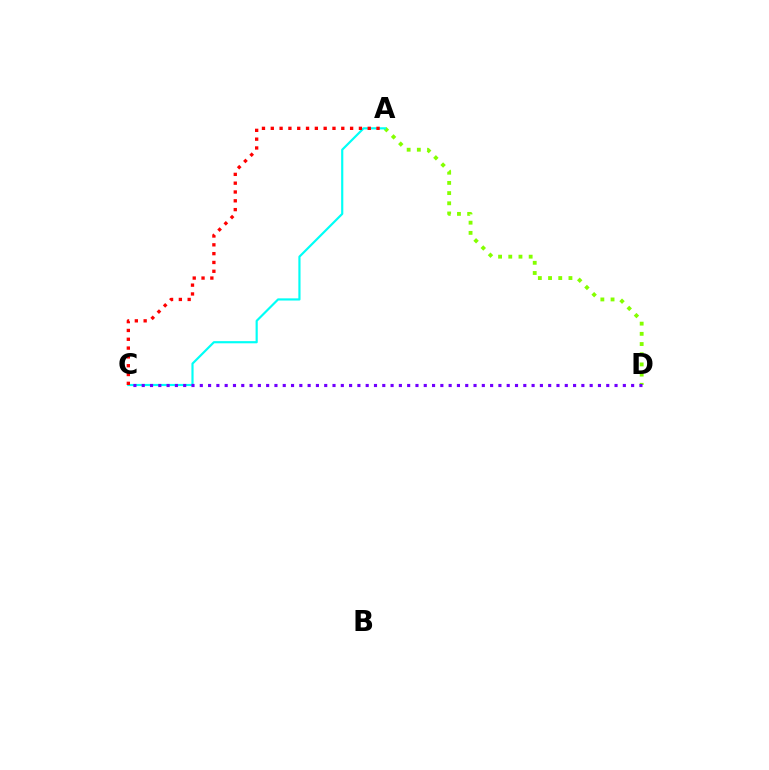{('A', 'D'): [{'color': '#84ff00', 'line_style': 'dotted', 'thickness': 2.77}], ('A', 'C'): [{'color': '#00fff6', 'line_style': 'solid', 'thickness': 1.57}, {'color': '#ff0000', 'line_style': 'dotted', 'thickness': 2.39}], ('C', 'D'): [{'color': '#7200ff', 'line_style': 'dotted', 'thickness': 2.25}]}